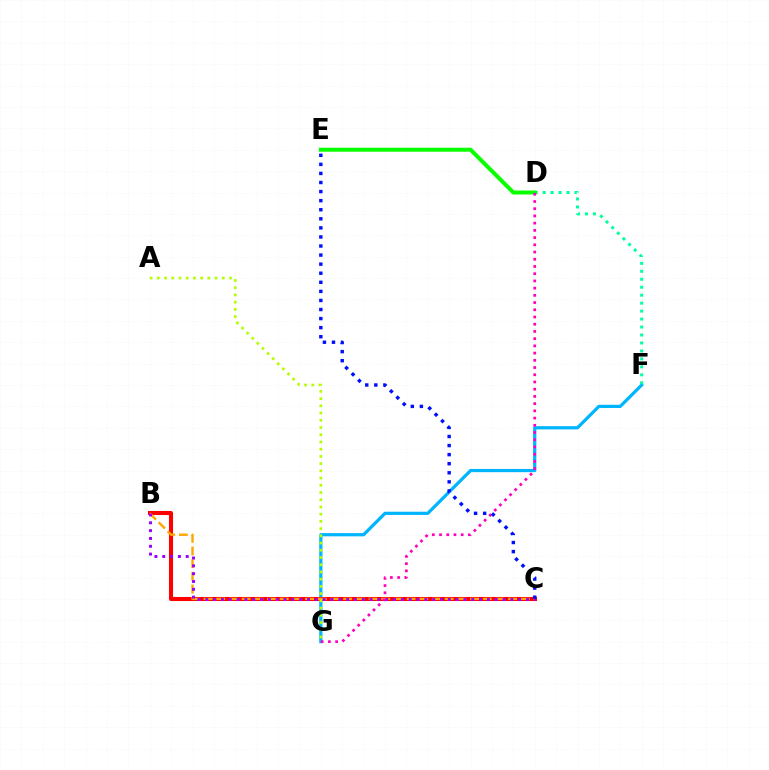{('F', 'G'): [{'color': '#00b5ff', 'line_style': 'solid', 'thickness': 2.32}], ('B', 'C'): [{'color': '#ff0000', 'line_style': 'solid', 'thickness': 2.93}, {'color': '#ffa500', 'line_style': 'dashed', 'thickness': 1.72}, {'color': '#9b00ff', 'line_style': 'dotted', 'thickness': 2.13}], ('D', 'F'): [{'color': '#00ff9d', 'line_style': 'dotted', 'thickness': 2.16}], ('D', 'E'): [{'color': '#08ff00', 'line_style': 'solid', 'thickness': 2.87}], ('D', 'G'): [{'color': '#ff00bd', 'line_style': 'dotted', 'thickness': 1.96}], ('A', 'G'): [{'color': '#b3ff00', 'line_style': 'dotted', 'thickness': 1.96}], ('C', 'E'): [{'color': '#0010ff', 'line_style': 'dotted', 'thickness': 2.46}]}